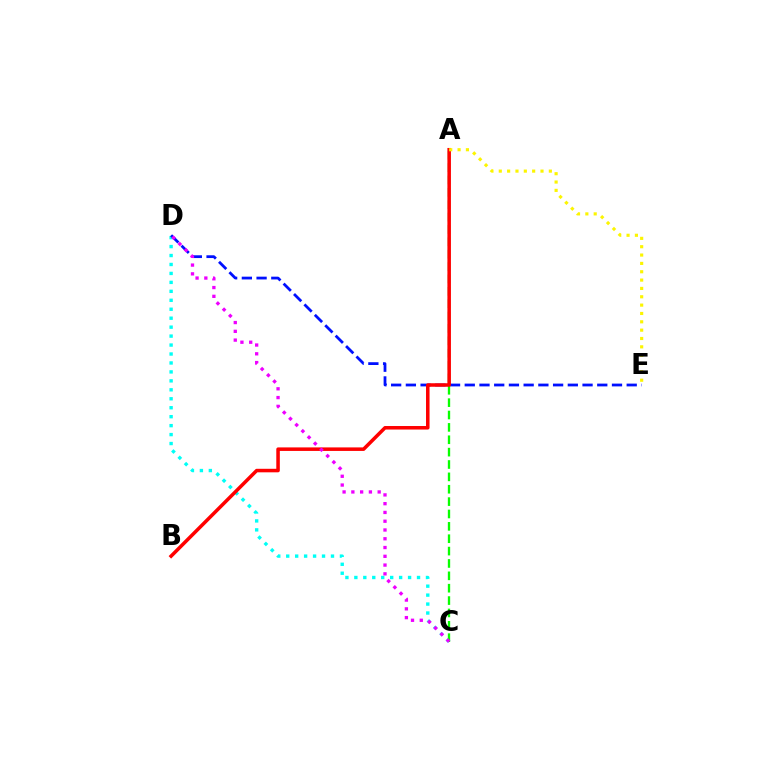{('C', 'D'): [{'color': '#00fff6', 'line_style': 'dotted', 'thickness': 2.43}, {'color': '#ee00ff', 'line_style': 'dotted', 'thickness': 2.38}], ('D', 'E'): [{'color': '#0010ff', 'line_style': 'dashed', 'thickness': 2.0}], ('A', 'C'): [{'color': '#08ff00', 'line_style': 'dashed', 'thickness': 1.68}], ('A', 'B'): [{'color': '#ff0000', 'line_style': 'solid', 'thickness': 2.54}], ('A', 'E'): [{'color': '#fcf500', 'line_style': 'dotted', 'thickness': 2.27}]}